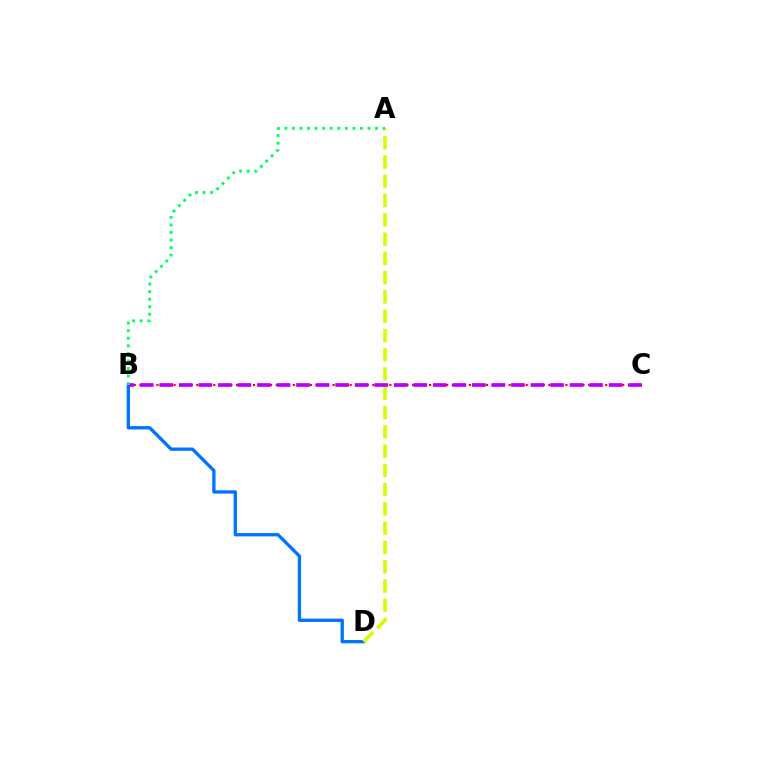{('B', 'D'): [{'color': '#0074ff', 'line_style': 'solid', 'thickness': 2.39}], ('B', 'C'): [{'color': '#ff0000', 'line_style': 'dotted', 'thickness': 1.54}, {'color': '#b900ff', 'line_style': 'dashed', 'thickness': 2.65}], ('A', 'D'): [{'color': '#d1ff00', 'line_style': 'dashed', 'thickness': 2.62}], ('A', 'B'): [{'color': '#00ff5c', 'line_style': 'dotted', 'thickness': 2.05}]}